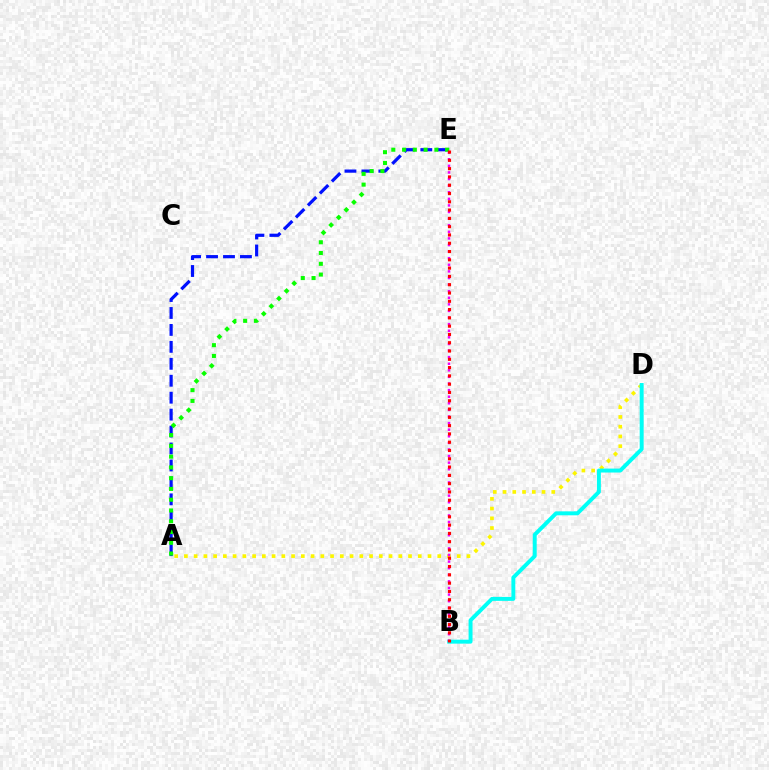{('A', 'D'): [{'color': '#fcf500', 'line_style': 'dotted', 'thickness': 2.65}], ('B', 'D'): [{'color': '#00fff6', 'line_style': 'solid', 'thickness': 2.84}], ('A', 'E'): [{'color': '#0010ff', 'line_style': 'dashed', 'thickness': 2.3}, {'color': '#08ff00', 'line_style': 'dotted', 'thickness': 2.93}], ('B', 'E'): [{'color': '#ee00ff', 'line_style': 'dotted', 'thickness': 1.79}, {'color': '#ff0000', 'line_style': 'dotted', 'thickness': 2.25}]}